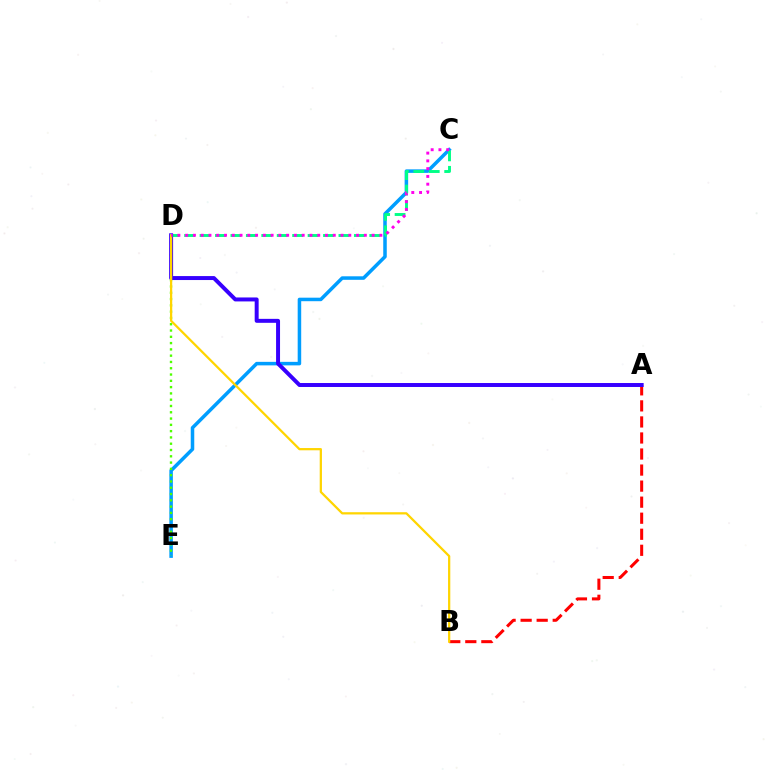{('C', 'E'): [{'color': '#009eff', 'line_style': 'solid', 'thickness': 2.53}], ('C', 'D'): [{'color': '#00ff86', 'line_style': 'dashed', 'thickness': 2.1}, {'color': '#ff00ed', 'line_style': 'dotted', 'thickness': 2.11}], ('D', 'E'): [{'color': '#4fff00', 'line_style': 'dotted', 'thickness': 1.71}], ('A', 'B'): [{'color': '#ff0000', 'line_style': 'dashed', 'thickness': 2.18}], ('A', 'D'): [{'color': '#3700ff', 'line_style': 'solid', 'thickness': 2.85}], ('B', 'D'): [{'color': '#ffd500', 'line_style': 'solid', 'thickness': 1.62}]}